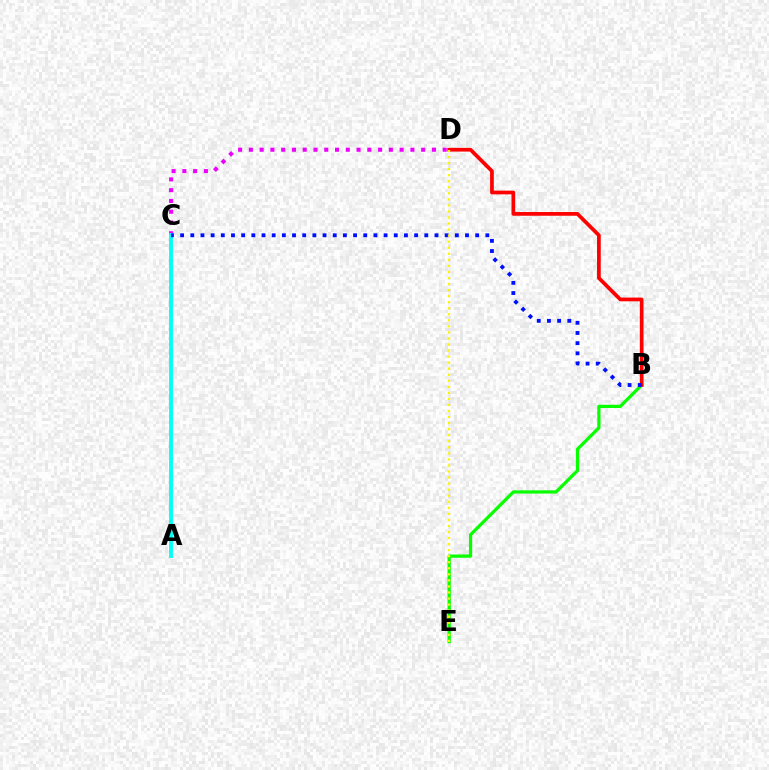{('B', 'E'): [{'color': '#08ff00', 'line_style': 'solid', 'thickness': 2.33}], ('B', 'D'): [{'color': '#ff0000', 'line_style': 'solid', 'thickness': 2.68}], ('C', 'D'): [{'color': '#ee00ff', 'line_style': 'dotted', 'thickness': 2.93}], ('A', 'C'): [{'color': '#00fff6', 'line_style': 'solid', 'thickness': 2.74}], ('B', 'C'): [{'color': '#0010ff', 'line_style': 'dotted', 'thickness': 2.76}], ('D', 'E'): [{'color': '#fcf500', 'line_style': 'dotted', 'thickness': 1.64}]}